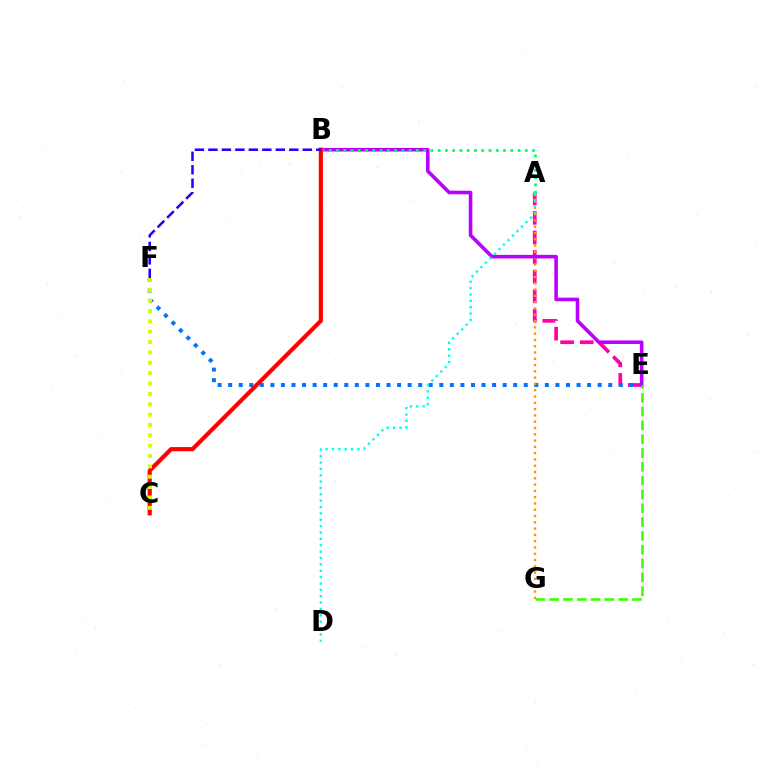{('A', 'E'): [{'color': '#ff00ac', 'line_style': 'dashed', 'thickness': 2.66}], ('E', 'F'): [{'color': '#0074ff', 'line_style': 'dotted', 'thickness': 2.87}], ('A', 'G'): [{'color': '#ff9400', 'line_style': 'dotted', 'thickness': 1.71}], ('B', 'E'): [{'color': '#b900ff', 'line_style': 'solid', 'thickness': 2.58}], ('A', 'B'): [{'color': '#00ff5c', 'line_style': 'dotted', 'thickness': 1.97}], ('E', 'G'): [{'color': '#3dff00', 'line_style': 'dashed', 'thickness': 1.88}], ('B', 'C'): [{'color': '#ff0000', 'line_style': 'solid', 'thickness': 2.99}], ('C', 'F'): [{'color': '#d1ff00', 'line_style': 'dotted', 'thickness': 2.81}], ('B', 'F'): [{'color': '#2500ff', 'line_style': 'dashed', 'thickness': 1.83}], ('A', 'D'): [{'color': '#00fff6', 'line_style': 'dotted', 'thickness': 1.73}]}